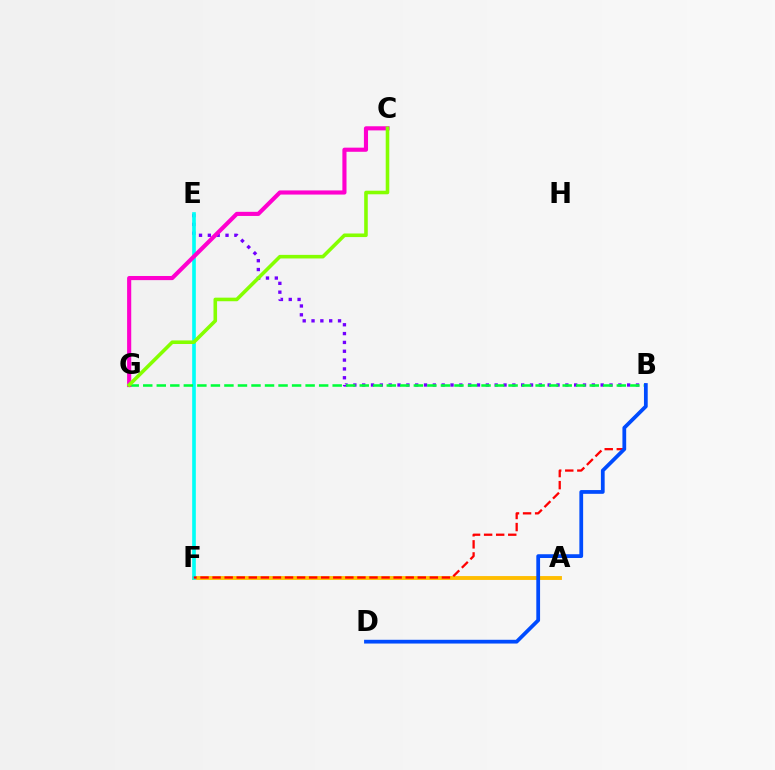{('B', 'E'): [{'color': '#7200ff', 'line_style': 'dotted', 'thickness': 2.4}], ('A', 'F'): [{'color': '#ffbd00', 'line_style': 'solid', 'thickness': 2.78}], ('E', 'F'): [{'color': '#00fff6', 'line_style': 'solid', 'thickness': 2.63}], ('B', 'G'): [{'color': '#00ff39', 'line_style': 'dashed', 'thickness': 1.84}], ('B', 'F'): [{'color': '#ff0000', 'line_style': 'dashed', 'thickness': 1.64}], ('C', 'G'): [{'color': '#ff00cf', 'line_style': 'solid', 'thickness': 2.97}, {'color': '#84ff00', 'line_style': 'solid', 'thickness': 2.58}], ('B', 'D'): [{'color': '#004bff', 'line_style': 'solid', 'thickness': 2.7}]}